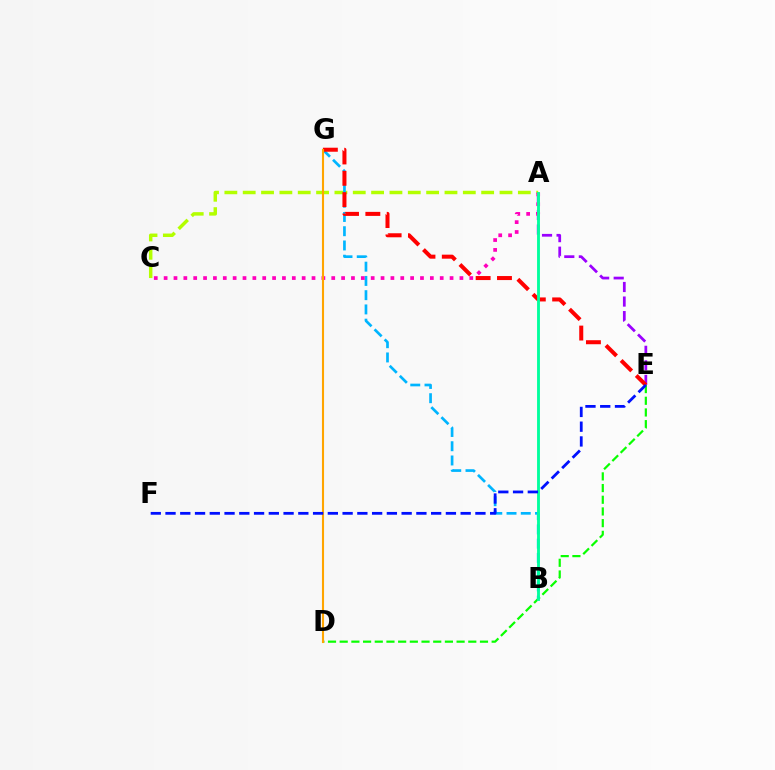{('A', 'C'): [{'color': '#b3ff00', 'line_style': 'dashed', 'thickness': 2.49}, {'color': '#ff00bd', 'line_style': 'dotted', 'thickness': 2.68}], ('A', 'E'): [{'color': '#9b00ff', 'line_style': 'dashed', 'thickness': 1.98}], ('D', 'E'): [{'color': '#08ff00', 'line_style': 'dashed', 'thickness': 1.59}], ('B', 'G'): [{'color': '#00b5ff', 'line_style': 'dashed', 'thickness': 1.94}], ('E', 'G'): [{'color': '#ff0000', 'line_style': 'dashed', 'thickness': 2.9}], ('D', 'G'): [{'color': '#ffa500', 'line_style': 'solid', 'thickness': 1.51}], ('A', 'B'): [{'color': '#00ff9d', 'line_style': 'solid', 'thickness': 2.06}], ('E', 'F'): [{'color': '#0010ff', 'line_style': 'dashed', 'thickness': 2.0}]}